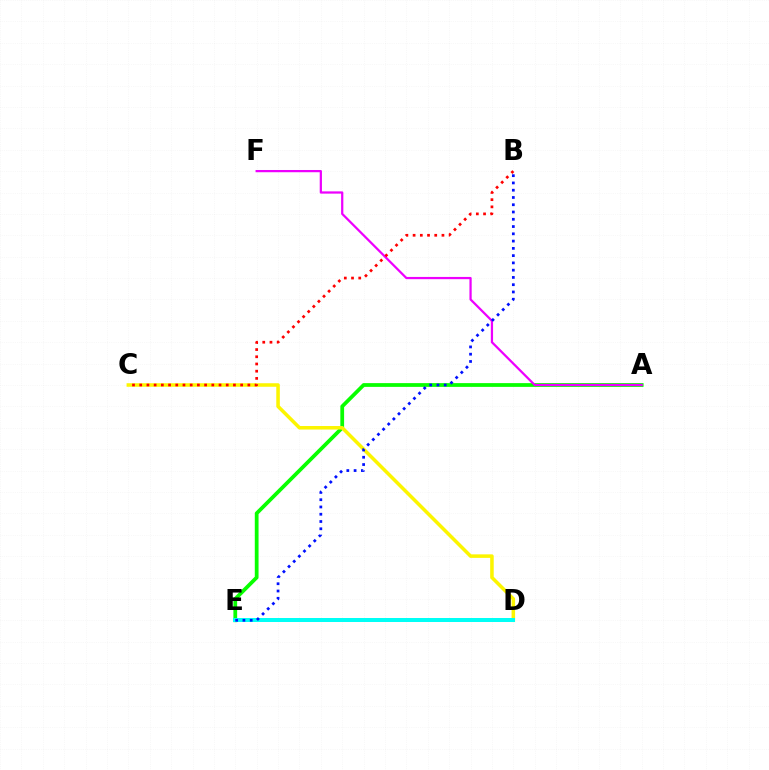{('A', 'E'): [{'color': '#08ff00', 'line_style': 'solid', 'thickness': 2.71}], ('A', 'F'): [{'color': '#ee00ff', 'line_style': 'solid', 'thickness': 1.61}], ('C', 'D'): [{'color': '#fcf500', 'line_style': 'solid', 'thickness': 2.54}], ('B', 'C'): [{'color': '#ff0000', 'line_style': 'dotted', 'thickness': 1.96}], ('D', 'E'): [{'color': '#00fff6', 'line_style': 'solid', 'thickness': 2.87}], ('B', 'E'): [{'color': '#0010ff', 'line_style': 'dotted', 'thickness': 1.97}]}